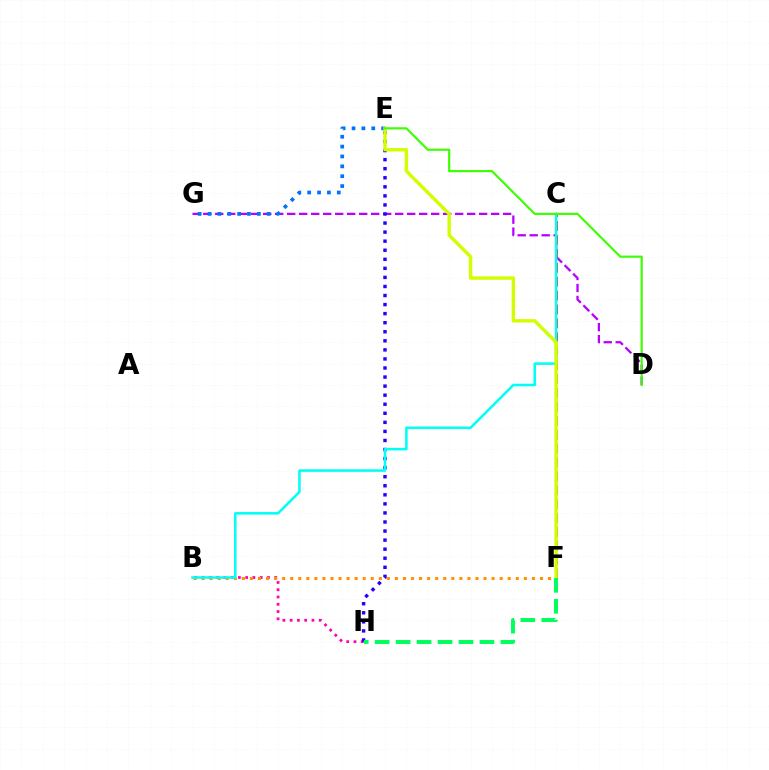{('B', 'H'): [{'color': '#ff00ac', 'line_style': 'dotted', 'thickness': 1.98}], ('D', 'G'): [{'color': '#b900ff', 'line_style': 'dashed', 'thickness': 1.63}], ('E', 'H'): [{'color': '#2500ff', 'line_style': 'dotted', 'thickness': 2.46}], ('B', 'F'): [{'color': '#ff9400', 'line_style': 'dotted', 'thickness': 2.19}], ('C', 'F'): [{'color': '#ff0000', 'line_style': 'dashed', 'thickness': 1.89}], ('E', 'G'): [{'color': '#0074ff', 'line_style': 'dotted', 'thickness': 2.68}], ('B', 'C'): [{'color': '#00fff6', 'line_style': 'solid', 'thickness': 1.84}], ('E', 'F'): [{'color': '#d1ff00', 'line_style': 'solid', 'thickness': 2.45}], ('F', 'H'): [{'color': '#00ff5c', 'line_style': 'dashed', 'thickness': 2.85}], ('D', 'E'): [{'color': '#3dff00', 'line_style': 'solid', 'thickness': 1.56}]}